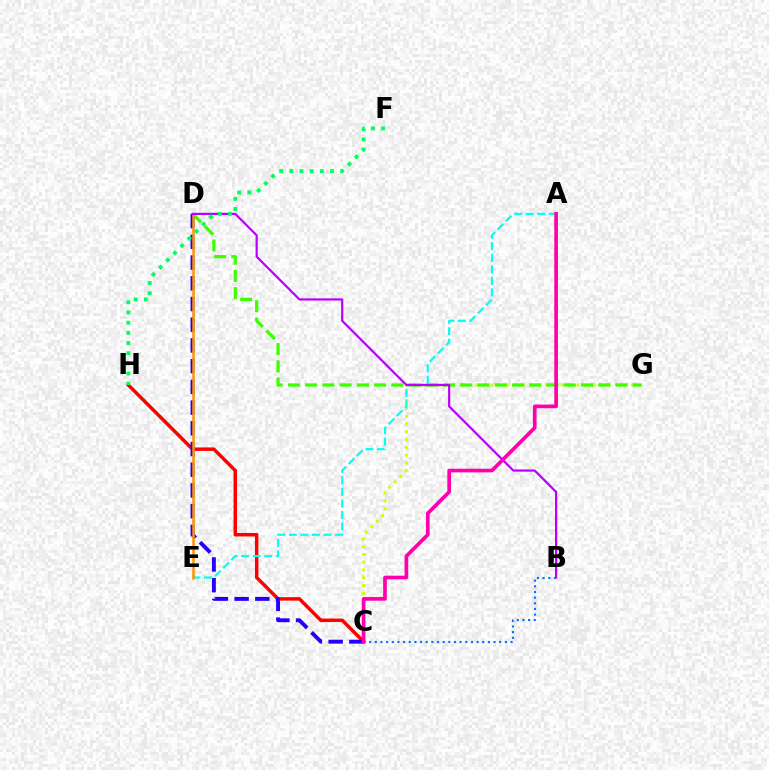{('C', 'G'): [{'color': '#d1ff00', 'line_style': 'dotted', 'thickness': 2.12}], ('C', 'H'): [{'color': '#ff0000', 'line_style': 'solid', 'thickness': 2.5}], ('D', 'G'): [{'color': '#3dff00', 'line_style': 'dashed', 'thickness': 2.34}], ('C', 'D'): [{'color': '#2500ff', 'line_style': 'dashed', 'thickness': 2.81}], ('A', 'E'): [{'color': '#00fff6', 'line_style': 'dashed', 'thickness': 1.56}], ('D', 'E'): [{'color': '#ff9400', 'line_style': 'solid', 'thickness': 1.8}], ('B', 'D'): [{'color': '#b900ff', 'line_style': 'solid', 'thickness': 1.59}], ('F', 'H'): [{'color': '#00ff5c', 'line_style': 'dotted', 'thickness': 2.76}], ('B', 'C'): [{'color': '#0074ff', 'line_style': 'dotted', 'thickness': 1.54}], ('A', 'C'): [{'color': '#ff00ac', 'line_style': 'solid', 'thickness': 2.64}]}